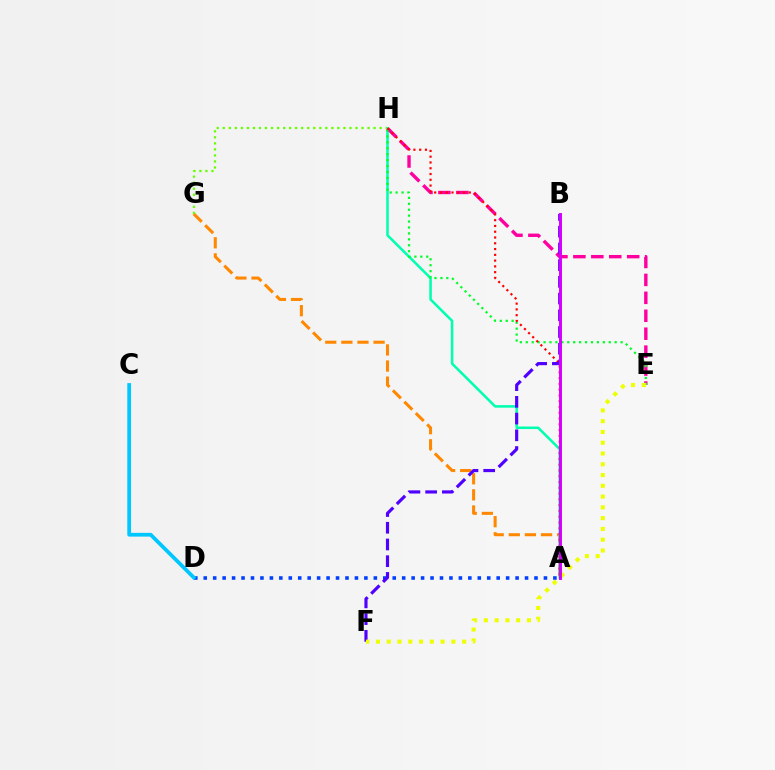{('A', 'G'): [{'color': '#ff8800', 'line_style': 'dashed', 'thickness': 2.19}], ('A', 'H'): [{'color': '#00ffaf', 'line_style': 'solid', 'thickness': 1.83}, {'color': '#ff0000', 'line_style': 'dotted', 'thickness': 1.57}], ('A', 'D'): [{'color': '#003fff', 'line_style': 'dotted', 'thickness': 2.57}], ('C', 'D'): [{'color': '#00c7ff', 'line_style': 'solid', 'thickness': 2.7}], ('G', 'H'): [{'color': '#66ff00', 'line_style': 'dotted', 'thickness': 1.64}], ('E', 'H'): [{'color': '#ff00a0', 'line_style': 'dashed', 'thickness': 2.44}, {'color': '#00ff27', 'line_style': 'dotted', 'thickness': 1.61}], ('B', 'F'): [{'color': '#4f00ff', 'line_style': 'dashed', 'thickness': 2.27}], ('E', 'F'): [{'color': '#eeff00', 'line_style': 'dotted', 'thickness': 2.93}], ('A', 'B'): [{'color': '#d600ff', 'line_style': 'solid', 'thickness': 2.12}]}